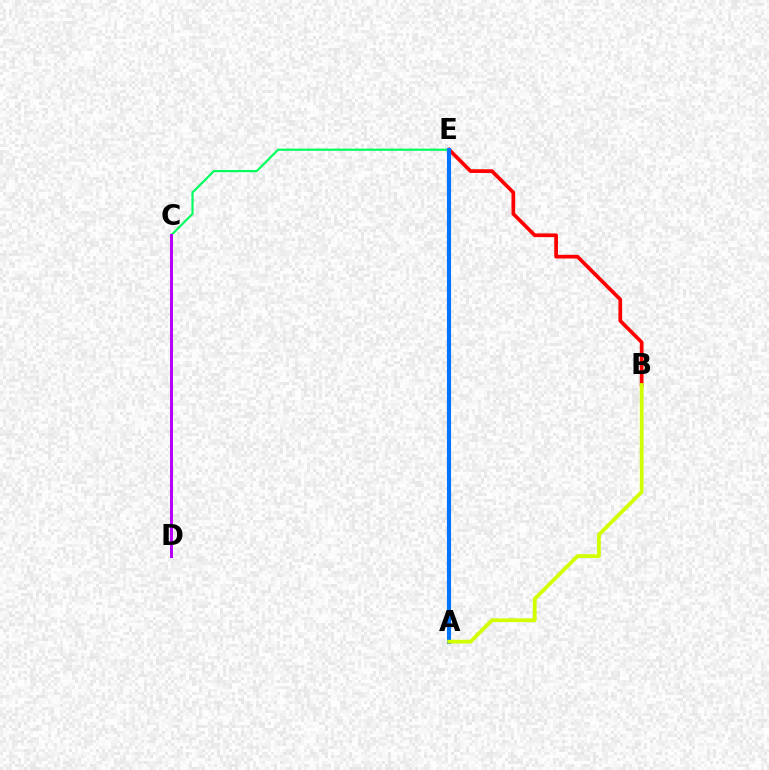{('B', 'E'): [{'color': '#ff0000', 'line_style': 'solid', 'thickness': 2.67}], ('C', 'E'): [{'color': '#00ff5c', 'line_style': 'solid', 'thickness': 1.57}], ('A', 'E'): [{'color': '#0074ff', 'line_style': 'solid', 'thickness': 2.97}], ('A', 'B'): [{'color': '#d1ff00', 'line_style': 'solid', 'thickness': 2.71}], ('C', 'D'): [{'color': '#b900ff', 'line_style': 'solid', 'thickness': 2.17}]}